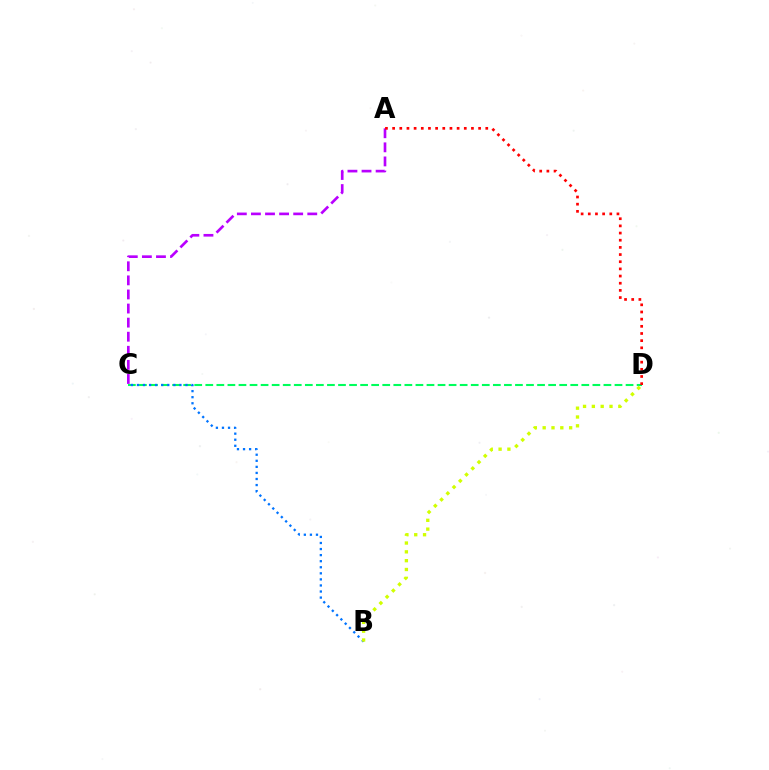{('A', 'C'): [{'color': '#b900ff', 'line_style': 'dashed', 'thickness': 1.91}], ('C', 'D'): [{'color': '#00ff5c', 'line_style': 'dashed', 'thickness': 1.5}], ('B', 'C'): [{'color': '#0074ff', 'line_style': 'dotted', 'thickness': 1.65}], ('B', 'D'): [{'color': '#d1ff00', 'line_style': 'dotted', 'thickness': 2.4}], ('A', 'D'): [{'color': '#ff0000', 'line_style': 'dotted', 'thickness': 1.95}]}